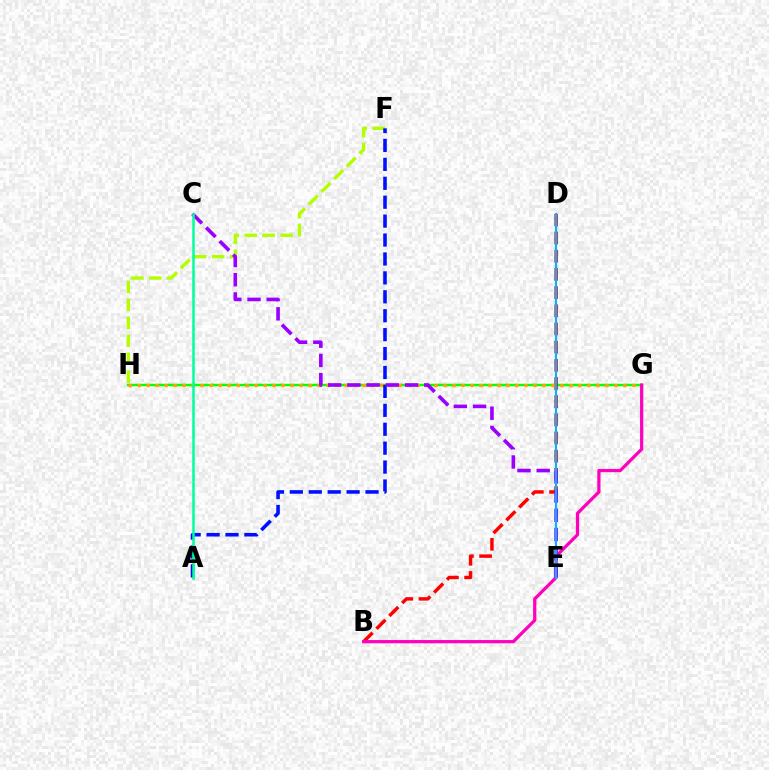{('G', 'H'): [{'color': '#08ff00', 'line_style': 'solid', 'thickness': 1.75}, {'color': '#ffa500', 'line_style': 'dotted', 'thickness': 2.44}], ('B', 'D'): [{'color': '#ff0000', 'line_style': 'dashed', 'thickness': 2.47}], ('B', 'G'): [{'color': '#ff00bd', 'line_style': 'solid', 'thickness': 2.33}], ('F', 'H'): [{'color': '#b3ff00', 'line_style': 'dashed', 'thickness': 2.44}], ('A', 'F'): [{'color': '#0010ff', 'line_style': 'dashed', 'thickness': 2.57}], ('C', 'E'): [{'color': '#9b00ff', 'line_style': 'dashed', 'thickness': 2.61}], ('A', 'C'): [{'color': '#00ff9d', 'line_style': 'solid', 'thickness': 1.8}], ('D', 'E'): [{'color': '#00b5ff', 'line_style': 'solid', 'thickness': 1.53}]}